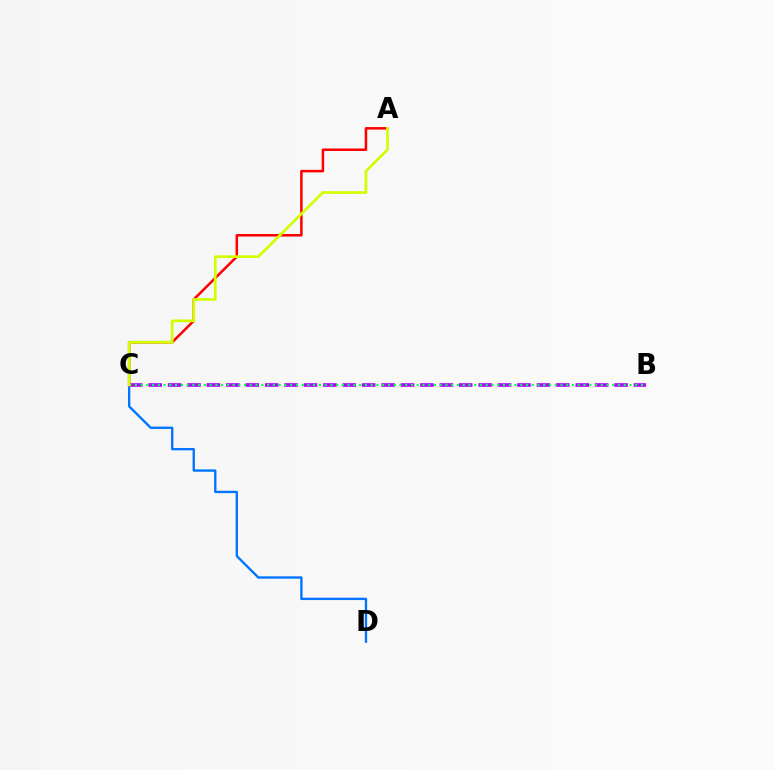{('B', 'C'): [{'color': '#b900ff', 'line_style': 'dashed', 'thickness': 2.64}, {'color': '#00ff5c', 'line_style': 'dotted', 'thickness': 1.56}], ('C', 'D'): [{'color': '#0074ff', 'line_style': 'solid', 'thickness': 1.69}], ('A', 'C'): [{'color': '#ff0000', 'line_style': 'solid', 'thickness': 1.81}, {'color': '#d1ff00', 'line_style': 'solid', 'thickness': 1.95}]}